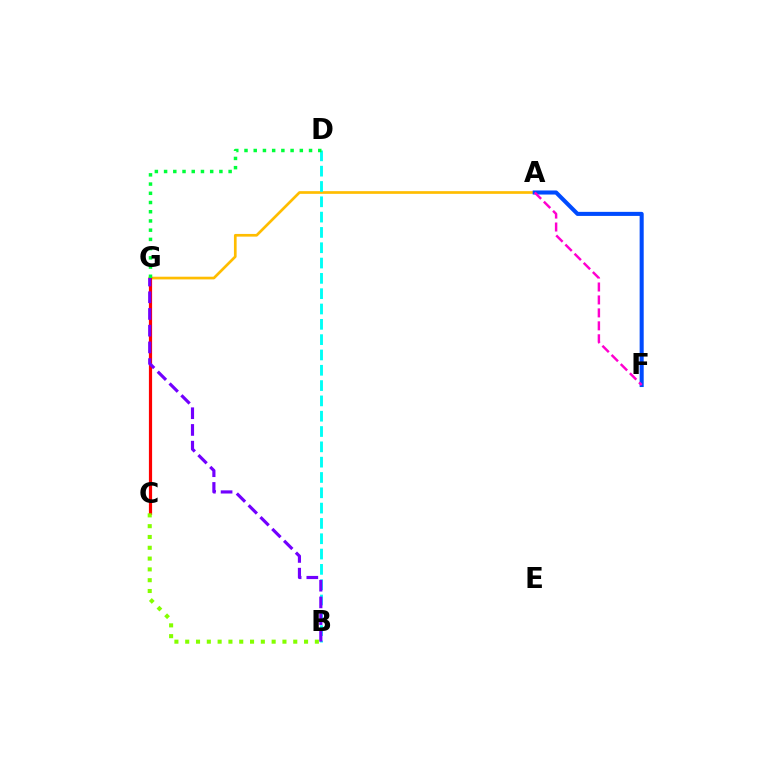{('A', 'G'): [{'color': '#ffbd00', 'line_style': 'solid', 'thickness': 1.93}], ('A', 'F'): [{'color': '#004bff', 'line_style': 'solid', 'thickness': 2.93}, {'color': '#ff00cf', 'line_style': 'dashed', 'thickness': 1.76}], ('C', 'G'): [{'color': '#ff0000', 'line_style': 'solid', 'thickness': 2.3}], ('B', 'D'): [{'color': '#00fff6', 'line_style': 'dashed', 'thickness': 2.08}], ('D', 'G'): [{'color': '#00ff39', 'line_style': 'dotted', 'thickness': 2.5}], ('B', 'C'): [{'color': '#84ff00', 'line_style': 'dotted', 'thickness': 2.94}], ('B', 'G'): [{'color': '#7200ff', 'line_style': 'dashed', 'thickness': 2.27}]}